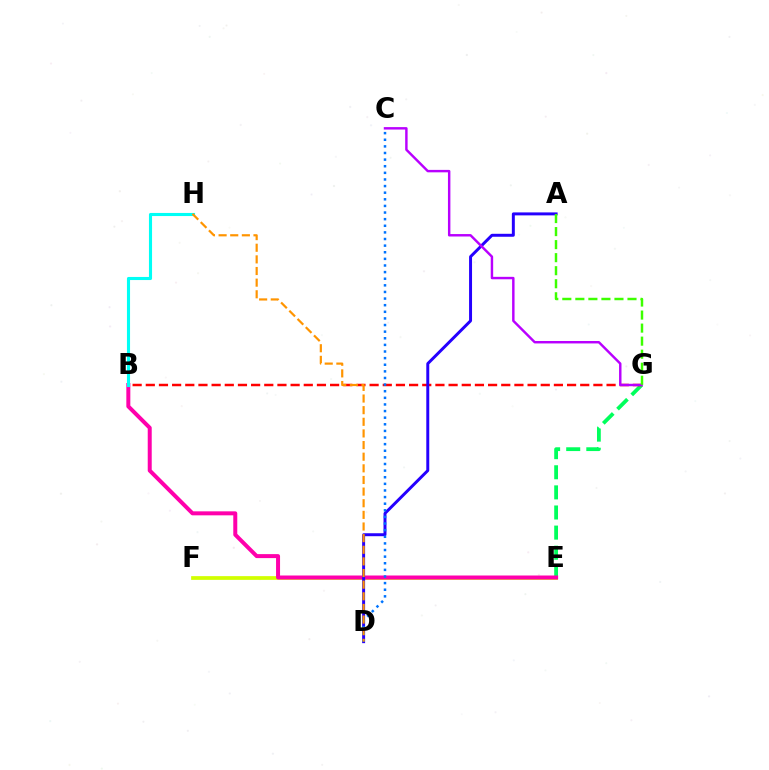{('E', 'G'): [{'color': '#00ff5c', 'line_style': 'dashed', 'thickness': 2.73}], ('E', 'F'): [{'color': '#d1ff00', 'line_style': 'solid', 'thickness': 2.69}], ('B', 'G'): [{'color': '#ff0000', 'line_style': 'dashed', 'thickness': 1.79}], ('B', 'E'): [{'color': '#ff00ac', 'line_style': 'solid', 'thickness': 2.87}], ('B', 'H'): [{'color': '#00fff6', 'line_style': 'solid', 'thickness': 2.23}], ('A', 'D'): [{'color': '#2500ff', 'line_style': 'solid', 'thickness': 2.13}], ('C', 'D'): [{'color': '#0074ff', 'line_style': 'dotted', 'thickness': 1.8}], ('C', 'G'): [{'color': '#b900ff', 'line_style': 'solid', 'thickness': 1.75}], ('D', 'H'): [{'color': '#ff9400', 'line_style': 'dashed', 'thickness': 1.58}], ('A', 'G'): [{'color': '#3dff00', 'line_style': 'dashed', 'thickness': 1.77}]}